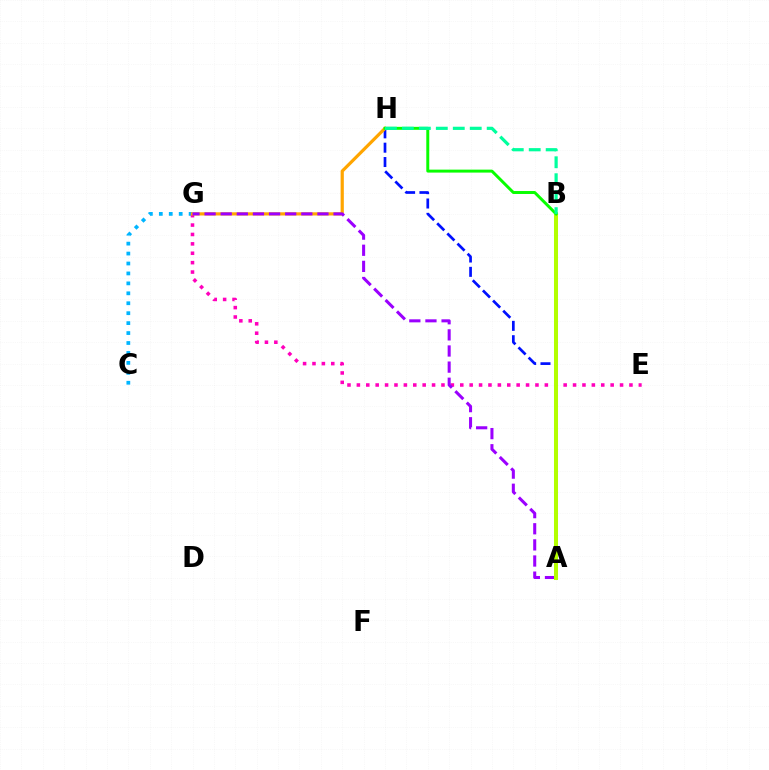{('A', 'H'): [{'color': '#0010ff', 'line_style': 'dashed', 'thickness': 1.95}], ('C', 'G'): [{'color': '#00b5ff', 'line_style': 'dotted', 'thickness': 2.7}], ('A', 'B'): [{'color': '#ff0000', 'line_style': 'solid', 'thickness': 1.7}, {'color': '#b3ff00', 'line_style': 'solid', 'thickness': 2.89}], ('E', 'G'): [{'color': '#ff00bd', 'line_style': 'dotted', 'thickness': 2.55}], ('G', 'H'): [{'color': '#ffa500', 'line_style': 'solid', 'thickness': 2.3}], ('A', 'G'): [{'color': '#9b00ff', 'line_style': 'dashed', 'thickness': 2.19}], ('B', 'H'): [{'color': '#08ff00', 'line_style': 'solid', 'thickness': 2.13}, {'color': '#00ff9d', 'line_style': 'dashed', 'thickness': 2.3}]}